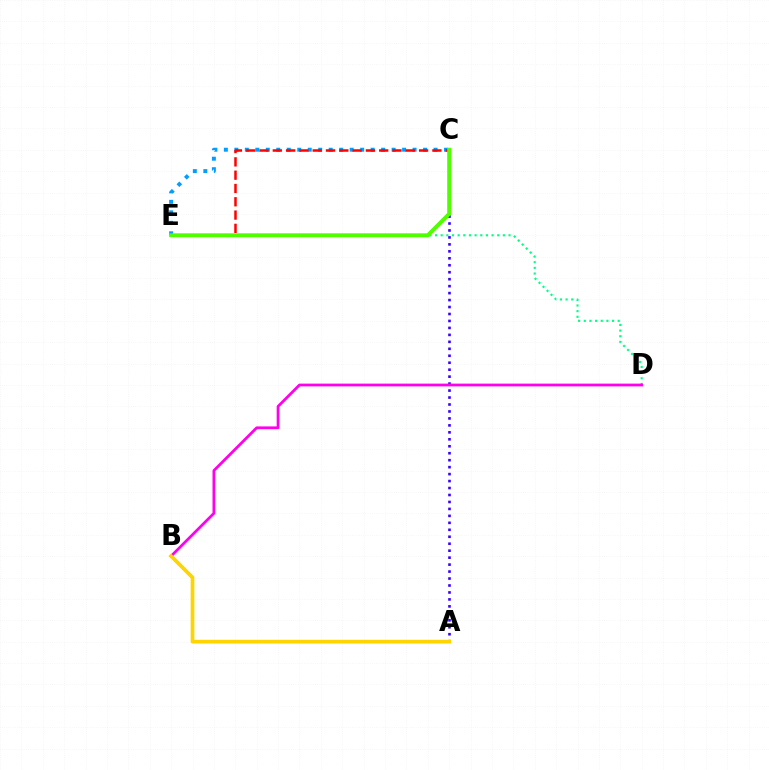{('D', 'E'): [{'color': '#00ff86', 'line_style': 'dotted', 'thickness': 1.54}], ('C', 'E'): [{'color': '#009eff', 'line_style': 'dotted', 'thickness': 2.85}, {'color': '#ff0000', 'line_style': 'dashed', 'thickness': 1.81}, {'color': '#4fff00', 'line_style': 'solid', 'thickness': 2.83}], ('A', 'C'): [{'color': '#3700ff', 'line_style': 'dotted', 'thickness': 1.89}], ('B', 'D'): [{'color': '#ff00ed', 'line_style': 'solid', 'thickness': 1.99}], ('A', 'B'): [{'color': '#ffd500', 'line_style': 'solid', 'thickness': 2.67}]}